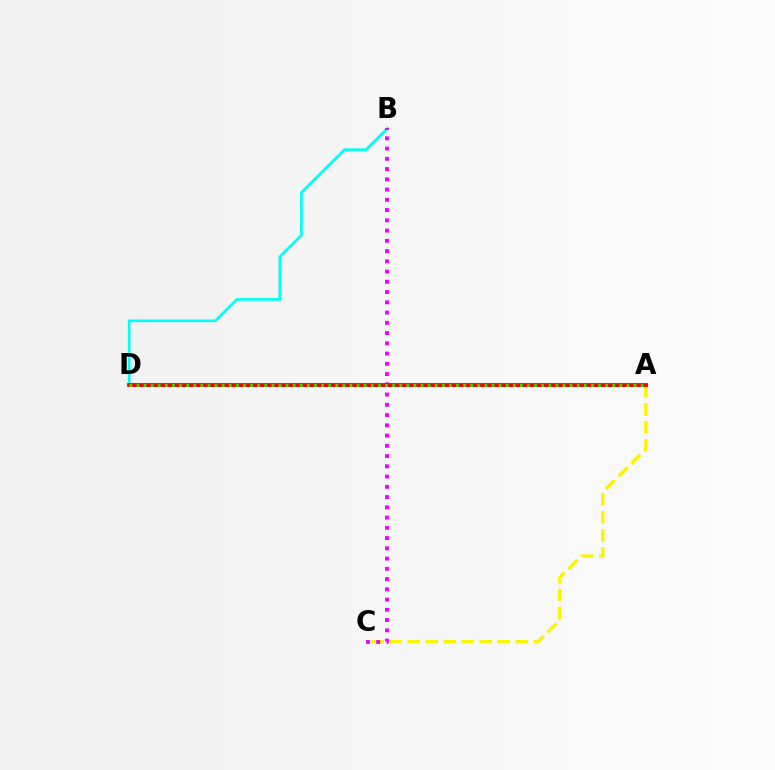{('A', 'C'): [{'color': '#fcf500', 'line_style': 'dashed', 'thickness': 2.45}], ('B', 'D'): [{'color': '#00fff6', 'line_style': 'solid', 'thickness': 1.94}], ('B', 'C'): [{'color': '#ee00ff', 'line_style': 'dotted', 'thickness': 2.78}], ('A', 'D'): [{'color': '#0010ff', 'line_style': 'solid', 'thickness': 2.02}, {'color': '#ff0000', 'line_style': 'solid', 'thickness': 2.74}, {'color': '#08ff00', 'line_style': 'dotted', 'thickness': 1.93}]}